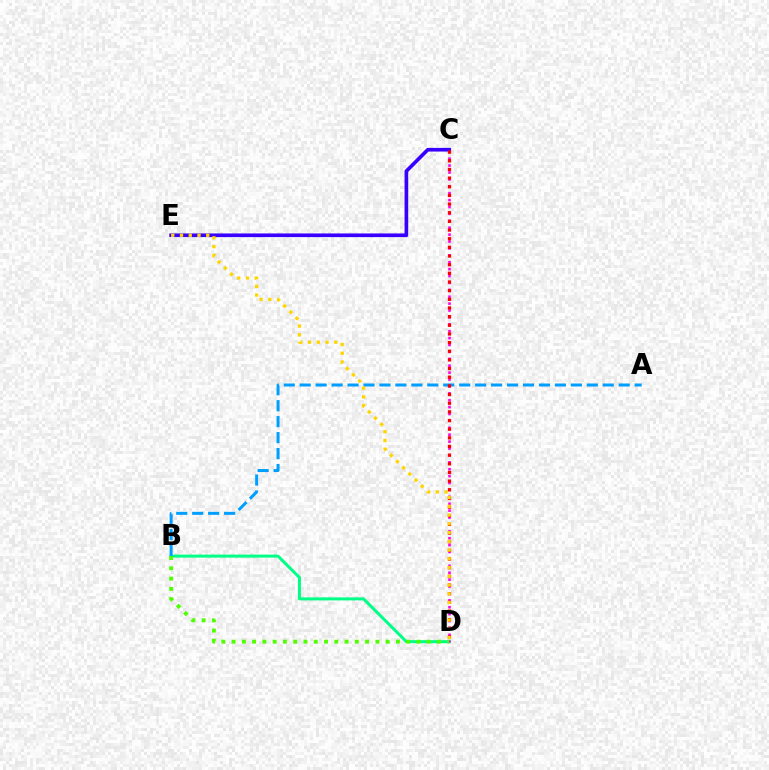{('B', 'D'): [{'color': '#00ff86', 'line_style': 'solid', 'thickness': 2.16}, {'color': '#4fff00', 'line_style': 'dotted', 'thickness': 2.79}], ('C', 'D'): [{'color': '#ff00ed', 'line_style': 'dotted', 'thickness': 1.87}, {'color': '#ff0000', 'line_style': 'dotted', 'thickness': 2.35}], ('C', 'E'): [{'color': '#3700ff', 'line_style': 'solid', 'thickness': 2.63}], ('A', 'B'): [{'color': '#009eff', 'line_style': 'dashed', 'thickness': 2.17}], ('D', 'E'): [{'color': '#ffd500', 'line_style': 'dotted', 'thickness': 2.38}]}